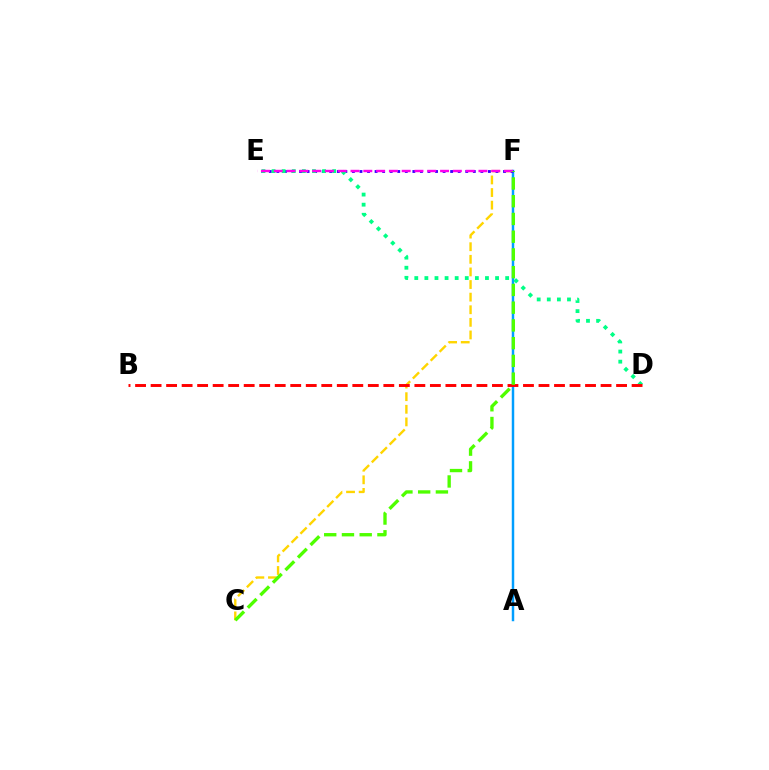{('C', 'F'): [{'color': '#ffd500', 'line_style': 'dashed', 'thickness': 1.71}, {'color': '#4fff00', 'line_style': 'dashed', 'thickness': 2.41}], ('A', 'F'): [{'color': '#009eff', 'line_style': 'solid', 'thickness': 1.78}], ('E', 'F'): [{'color': '#3700ff', 'line_style': 'dotted', 'thickness': 2.05}, {'color': '#ff00ed', 'line_style': 'dashed', 'thickness': 1.74}], ('D', 'E'): [{'color': '#00ff86', 'line_style': 'dotted', 'thickness': 2.74}], ('B', 'D'): [{'color': '#ff0000', 'line_style': 'dashed', 'thickness': 2.11}]}